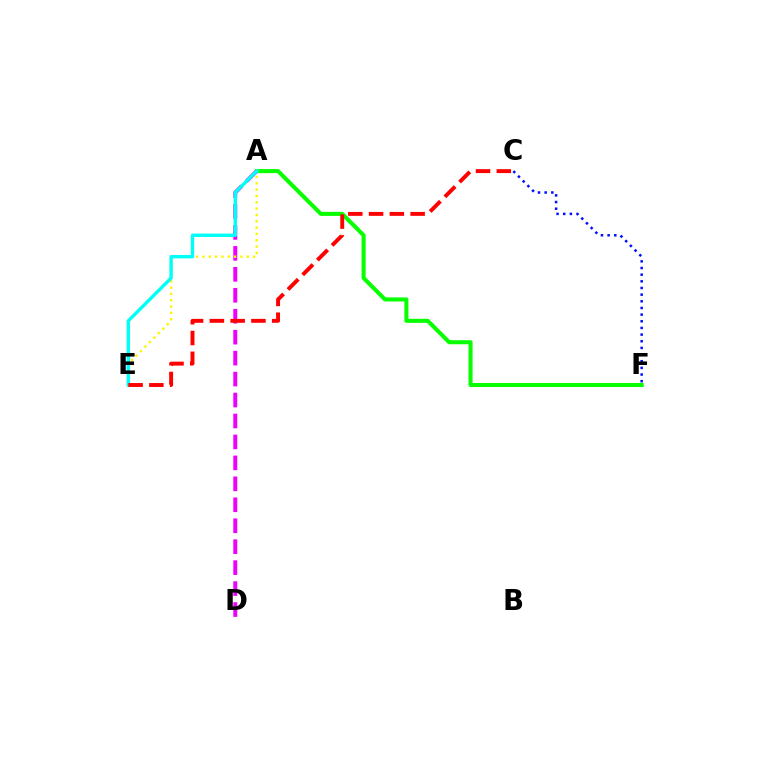{('A', 'F'): [{'color': '#08ff00', 'line_style': 'solid', 'thickness': 2.92}], ('A', 'D'): [{'color': '#ee00ff', 'line_style': 'dashed', 'thickness': 2.85}], ('A', 'E'): [{'color': '#fcf500', 'line_style': 'dotted', 'thickness': 1.72}, {'color': '#00fff6', 'line_style': 'solid', 'thickness': 2.44}], ('C', 'F'): [{'color': '#0010ff', 'line_style': 'dotted', 'thickness': 1.81}], ('C', 'E'): [{'color': '#ff0000', 'line_style': 'dashed', 'thickness': 2.82}]}